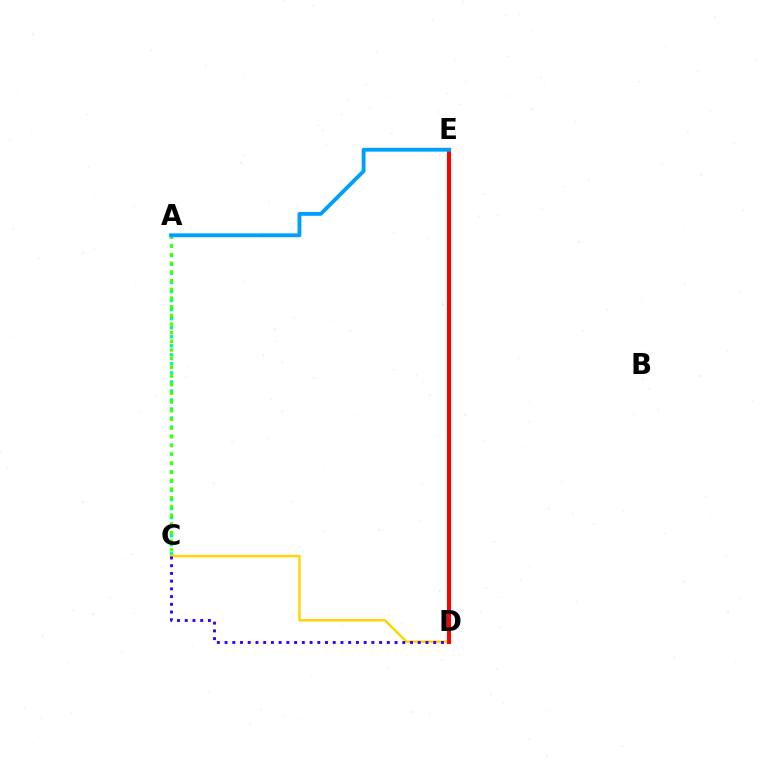{('A', 'C'): [{'color': '#00ff86', 'line_style': 'dotted', 'thickness': 2.46}, {'color': '#4fff00', 'line_style': 'dotted', 'thickness': 2.36}], ('D', 'E'): [{'color': '#ff00ed', 'line_style': 'dashed', 'thickness': 2.81}, {'color': '#ff0000', 'line_style': 'solid', 'thickness': 2.9}], ('C', 'D'): [{'color': '#ffd500', 'line_style': 'solid', 'thickness': 1.76}, {'color': '#3700ff', 'line_style': 'dotted', 'thickness': 2.1}], ('A', 'E'): [{'color': '#009eff', 'line_style': 'solid', 'thickness': 2.75}]}